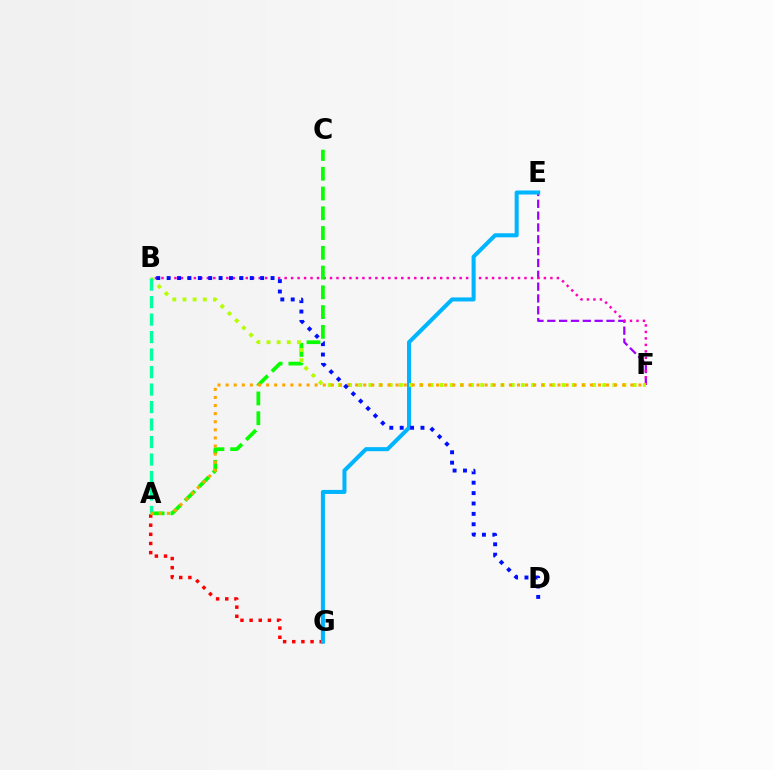{('A', 'G'): [{'color': '#ff0000', 'line_style': 'dotted', 'thickness': 2.49}], ('E', 'F'): [{'color': '#9b00ff', 'line_style': 'dashed', 'thickness': 1.61}], ('B', 'F'): [{'color': '#ff00bd', 'line_style': 'dotted', 'thickness': 1.76}, {'color': '#b3ff00', 'line_style': 'dotted', 'thickness': 2.76}], ('A', 'C'): [{'color': '#08ff00', 'line_style': 'dashed', 'thickness': 2.69}], ('E', 'G'): [{'color': '#00b5ff', 'line_style': 'solid', 'thickness': 2.91}], ('A', 'B'): [{'color': '#00ff9d', 'line_style': 'dashed', 'thickness': 2.38}], ('A', 'F'): [{'color': '#ffa500', 'line_style': 'dotted', 'thickness': 2.2}], ('B', 'D'): [{'color': '#0010ff', 'line_style': 'dotted', 'thickness': 2.82}]}